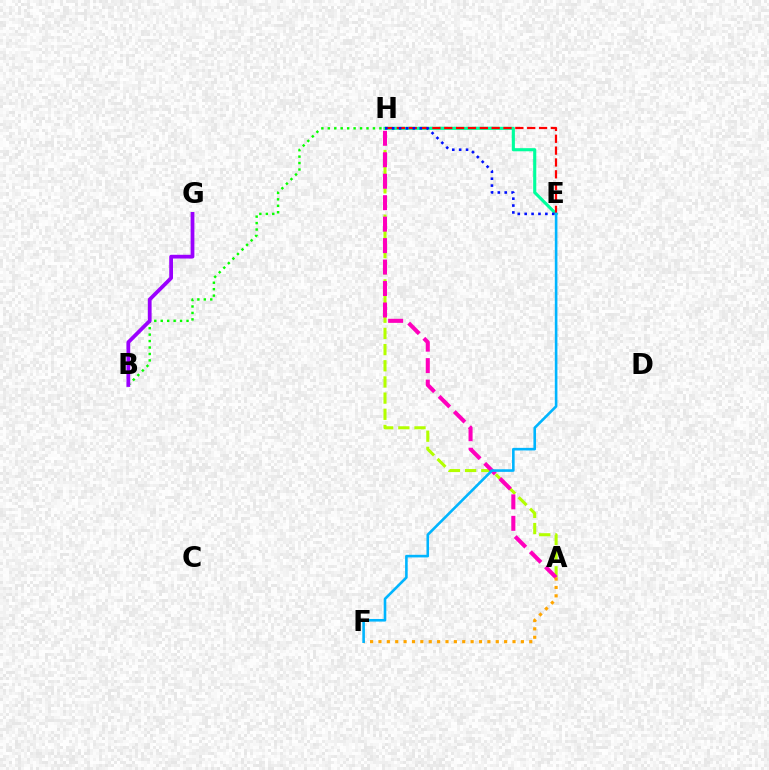{('E', 'H'): [{'color': '#00ff9d', 'line_style': 'solid', 'thickness': 2.24}, {'color': '#ff0000', 'line_style': 'dashed', 'thickness': 1.61}, {'color': '#0010ff', 'line_style': 'dotted', 'thickness': 1.87}], ('A', 'H'): [{'color': '#b3ff00', 'line_style': 'dashed', 'thickness': 2.2}, {'color': '#ff00bd', 'line_style': 'dashed', 'thickness': 2.92}], ('B', 'H'): [{'color': '#08ff00', 'line_style': 'dotted', 'thickness': 1.75}], ('A', 'F'): [{'color': '#ffa500', 'line_style': 'dotted', 'thickness': 2.28}], ('B', 'G'): [{'color': '#9b00ff', 'line_style': 'solid', 'thickness': 2.71}], ('E', 'F'): [{'color': '#00b5ff', 'line_style': 'solid', 'thickness': 1.88}]}